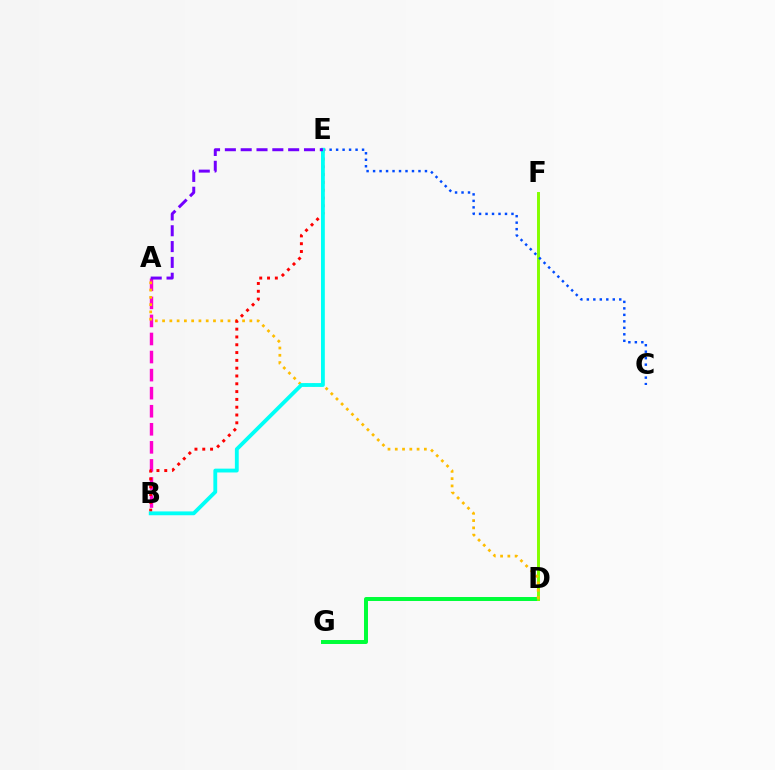{('D', 'G'): [{'color': '#00ff39', 'line_style': 'solid', 'thickness': 2.86}], ('A', 'B'): [{'color': '#ff00cf', 'line_style': 'dashed', 'thickness': 2.45}], ('D', 'F'): [{'color': '#84ff00', 'line_style': 'solid', 'thickness': 2.13}], ('C', 'E'): [{'color': '#004bff', 'line_style': 'dotted', 'thickness': 1.76}], ('A', 'D'): [{'color': '#ffbd00', 'line_style': 'dotted', 'thickness': 1.98}], ('B', 'E'): [{'color': '#ff0000', 'line_style': 'dotted', 'thickness': 2.12}, {'color': '#00fff6', 'line_style': 'solid', 'thickness': 2.75}], ('A', 'E'): [{'color': '#7200ff', 'line_style': 'dashed', 'thickness': 2.15}]}